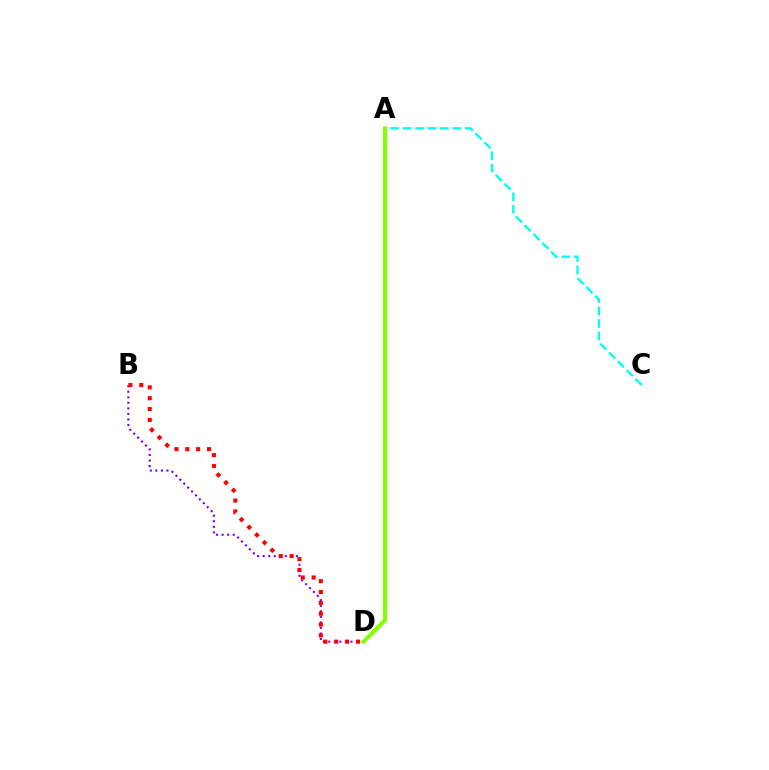{('A', 'C'): [{'color': '#00fff6', 'line_style': 'dashed', 'thickness': 1.69}], ('B', 'D'): [{'color': '#7200ff', 'line_style': 'dotted', 'thickness': 1.51}, {'color': '#ff0000', 'line_style': 'dotted', 'thickness': 2.95}], ('A', 'D'): [{'color': '#84ff00', 'line_style': 'solid', 'thickness': 2.96}]}